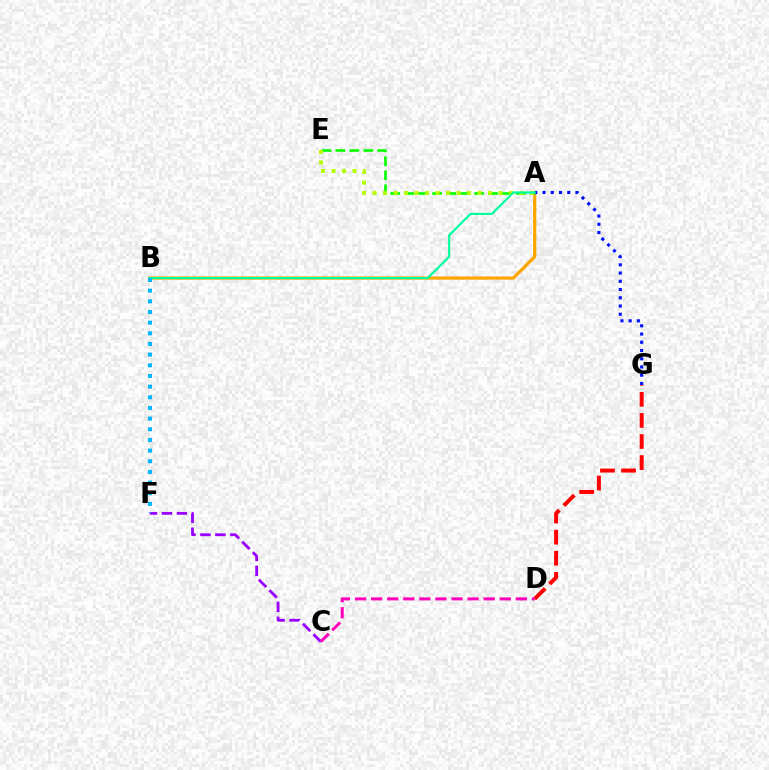{('A', 'B'): [{'color': '#ffa500', 'line_style': 'solid', 'thickness': 2.31}, {'color': '#00ff9d', 'line_style': 'solid', 'thickness': 1.56}], ('A', 'E'): [{'color': '#08ff00', 'line_style': 'dashed', 'thickness': 1.9}, {'color': '#b3ff00', 'line_style': 'dotted', 'thickness': 2.85}], ('C', 'F'): [{'color': '#9b00ff', 'line_style': 'dashed', 'thickness': 2.03}], ('D', 'G'): [{'color': '#ff0000', 'line_style': 'dashed', 'thickness': 2.86}], ('A', 'G'): [{'color': '#0010ff', 'line_style': 'dotted', 'thickness': 2.24}], ('C', 'D'): [{'color': '#ff00bd', 'line_style': 'dashed', 'thickness': 2.18}], ('B', 'F'): [{'color': '#00b5ff', 'line_style': 'dotted', 'thickness': 2.9}]}